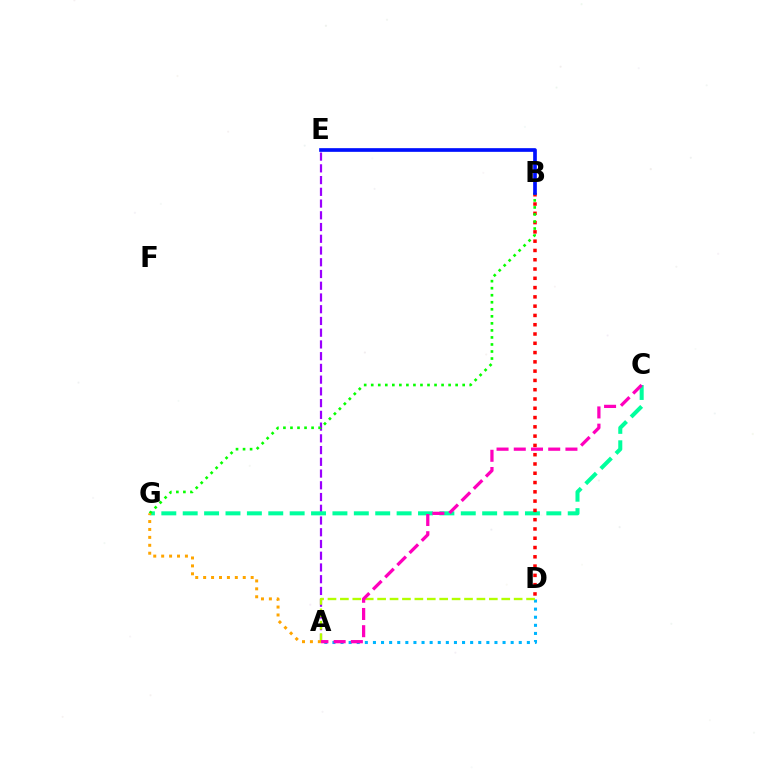{('A', 'E'): [{'color': '#9b00ff', 'line_style': 'dashed', 'thickness': 1.59}], ('C', 'G'): [{'color': '#00ff9d', 'line_style': 'dashed', 'thickness': 2.91}], ('B', 'D'): [{'color': '#ff0000', 'line_style': 'dotted', 'thickness': 2.52}], ('A', 'D'): [{'color': '#00b5ff', 'line_style': 'dotted', 'thickness': 2.2}, {'color': '#b3ff00', 'line_style': 'dashed', 'thickness': 1.69}], ('B', 'G'): [{'color': '#08ff00', 'line_style': 'dotted', 'thickness': 1.91}], ('B', 'E'): [{'color': '#0010ff', 'line_style': 'solid', 'thickness': 2.65}], ('A', 'C'): [{'color': '#ff00bd', 'line_style': 'dashed', 'thickness': 2.34}], ('A', 'G'): [{'color': '#ffa500', 'line_style': 'dotted', 'thickness': 2.15}]}